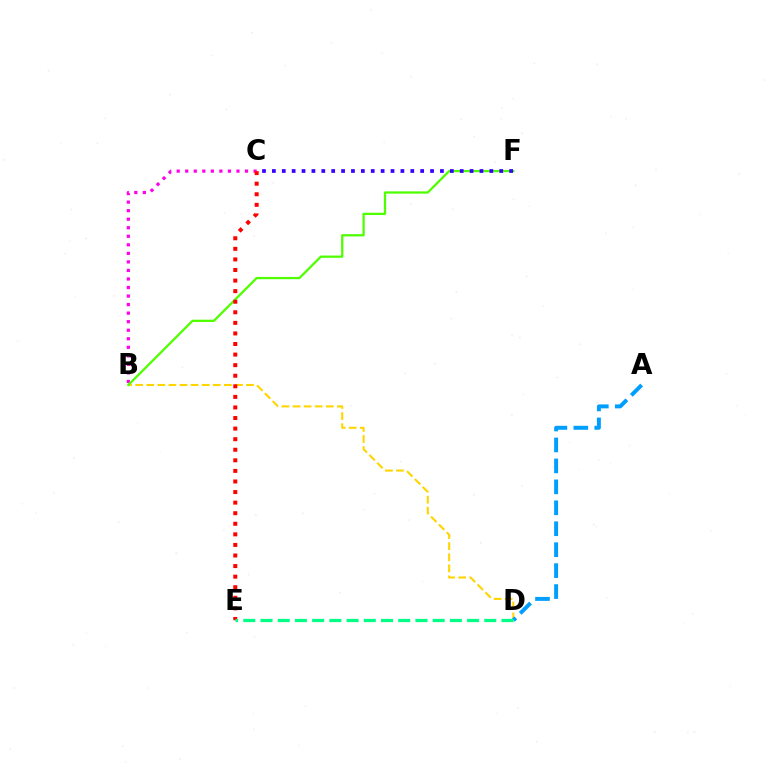{('B', 'D'): [{'color': '#ffd500', 'line_style': 'dashed', 'thickness': 1.51}], ('B', 'C'): [{'color': '#ff00ed', 'line_style': 'dotted', 'thickness': 2.32}], ('A', 'D'): [{'color': '#009eff', 'line_style': 'dashed', 'thickness': 2.85}], ('B', 'F'): [{'color': '#4fff00', 'line_style': 'solid', 'thickness': 1.63}], ('C', 'E'): [{'color': '#ff0000', 'line_style': 'dotted', 'thickness': 2.87}], ('D', 'E'): [{'color': '#00ff86', 'line_style': 'dashed', 'thickness': 2.34}], ('C', 'F'): [{'color': '#3700ff', 'line_style': 'dotted', 'thickness': 2.69}]}